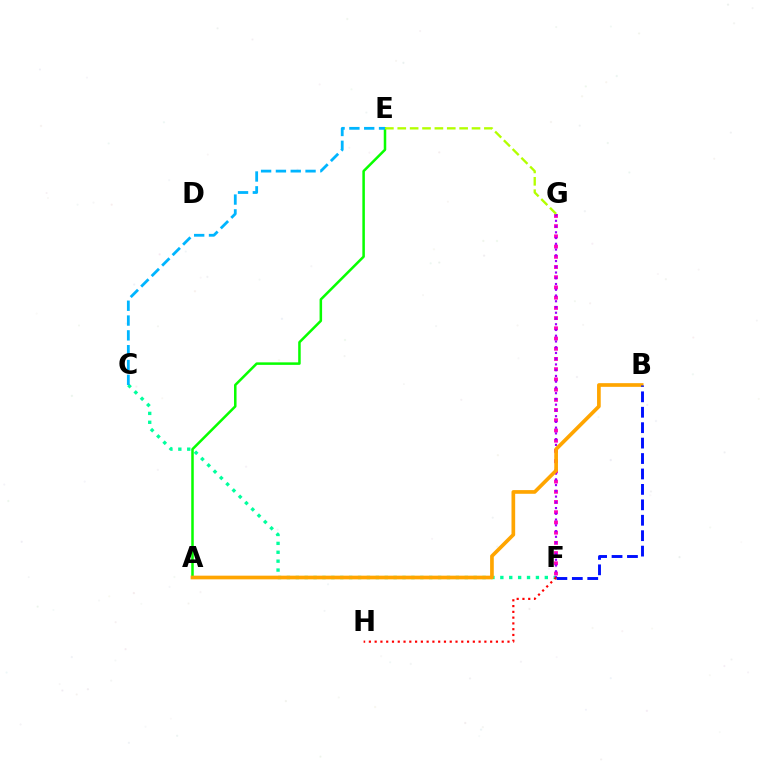{('F', 'G'): [{'color': '#ff00bd', 'line_style': 'dotted', 'thickness': 2.78}, {'color': '#9b00ff', 'line_style': 'dotted', 'thickness': 1.56}], ('A', 'E'): [{'color': '#08ff00', 'line_style': 'solid', 'thickness': 1.82}], ('C', 'F'): [{'color': '#00ff9d', 'line_style': 'dotted', 'thickness': 2.42}], ('E', 'G'): [{'color': '#b3ff00', 'line_style': 'dashed', 'thickness': 1.68}], ('C', 'E'): [{'color': '#00b5ff', 'line_style': 'dashed', 'thickness': 2.01}], ('A', 'B'): [{'color': '#ffa500', 'line_style': 'solid', 'thickness': 2.65}], ('B', 'F'): [{'color': '#0010ff', 'line_style': 'dashed', 'thickness': 2.1}], ('F', 'H'): [{'color': '#ff0000', 'line_style': 'dotted', 'thickness': 1.57}]}